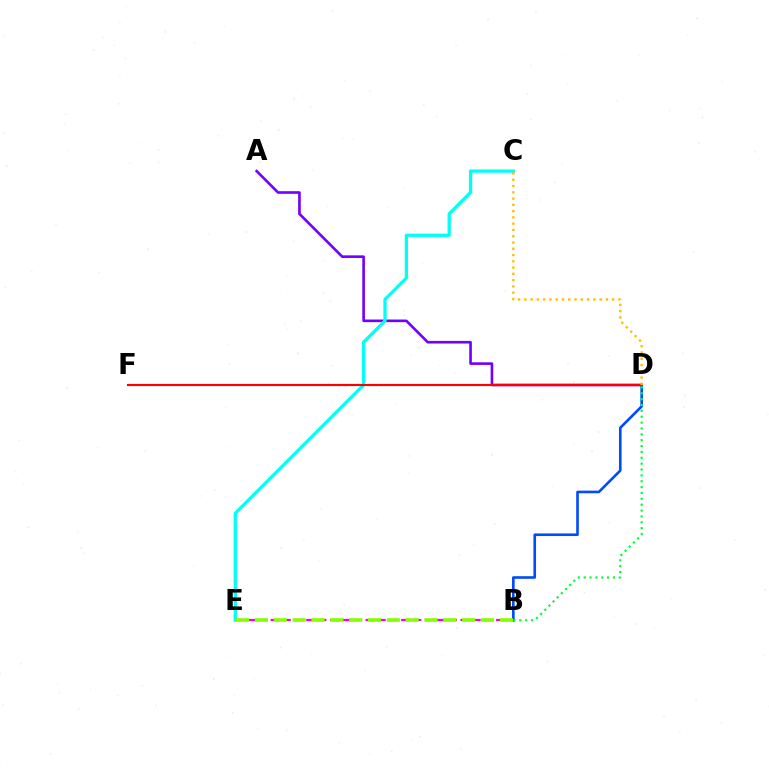{('B', 'E'): [{'color': '#ff00cf', 'line_style': 'dashed', 'thickness': 1.61}, {'color': '#84ff00', 'line_style': 'dashed', 'thickness': 2.56}], ('A', 'D'): [{'color': '#7200ff', 'line_style': 'solid', 'thickness': 1.9}], ('B', 'D'): [{'color': '#004bff', 'line_style': 'solid', 'thickness': 1.89}, {'color': '#00ff39', 'line_style': 'dotted', 'thickness': 1.59}], ('C', 'E'): [{'color': '#00fff6', 'line_style': 'solid', 'thickness': 2.37}], ('D', 'F'): [{'color': '#ff0000', 'line_style': 'solid', 'thickness': 1.54}], ('C', 'D'): [{'color': '#ffbd00', 'line_style': 'dotted', 'thickness': 1.7}]}